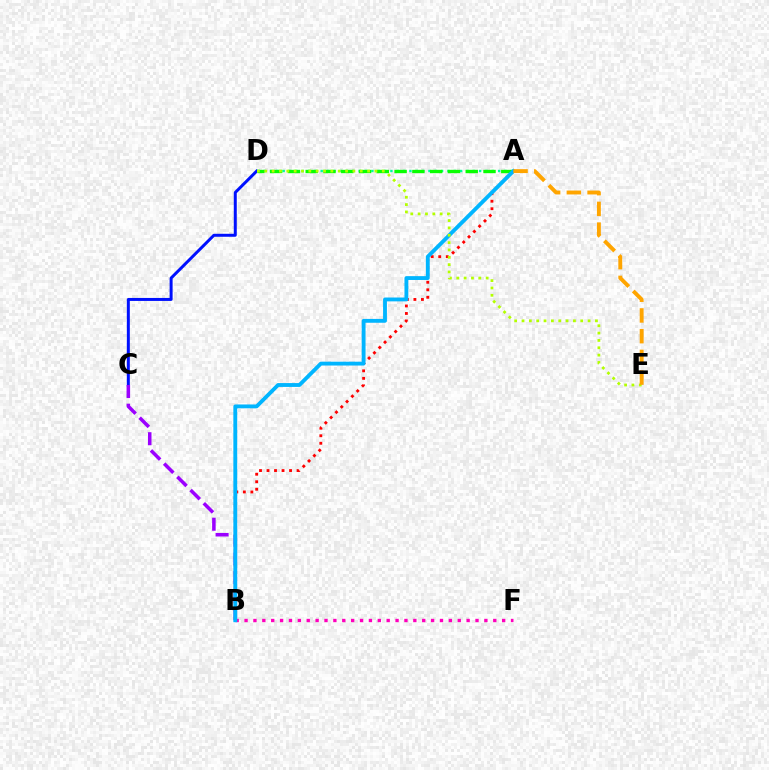{('C', 'D'): [{'color': '#0010ff', 'line_style': 'solid', 'thickness': 2.15}], ('B', 'C'): [{'color': '#9b00ff', 'line_style': 'dashed', 'thickness': 2.54}], ('A', 'D'): [{'color': '#00ff9d', 'line_style': 'dotted', 'thickness': 1.72}, {'color': '#08ff00', 'line_style': 'dashed', 'thickness': 2.42}], ('B', 'F'): [{'color': '#ff00bd', 'line_style': 'dotted', 'thickness': 2.41}], ('A', 'B'): [{'color': '#ff0000', 'line_style': 'dotted', 'thickness': 2.04}, {'color': '#00b5ff', 'line_style': 'solid', 'thickness': 2.77}], ('D', 'E'): [{'color': '#b3ff00', 'line_style': 'dotted', 'thickness': 2.0}], ('A', 'E'): [{'color': '#ffa500', 'line_style': 'dashed', 'thickness': 2.81}]}